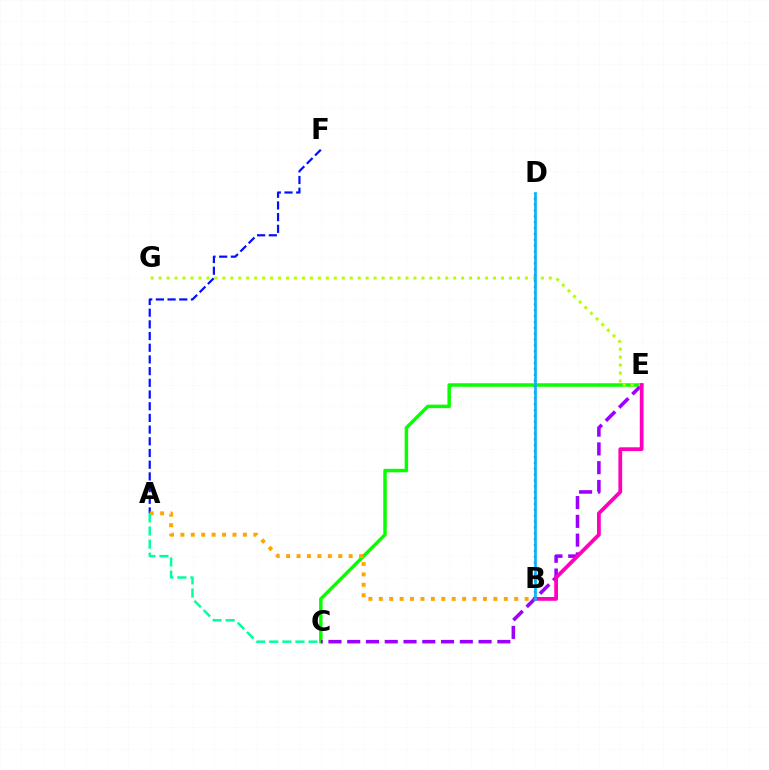{('C', 'E'): [{'color': '#08ff00', 'line_style': 'solid', 'thickness': 2.51}, {'color': '#9b00ff', 'line_style': 'dashed', 'thickness': 2.55}], ('A', 'F'): [{'color': '#0010ff', 'line_style': 'dashed', 'thickness': 1.59}], ('E', 'G'): [{'color': '#b3ff00', 'line_style': 'dotted', 'thickness': 2.16}], ('A', 'B'): [{'color': '#ffa500', 'line_style': 'dotted', 'thickness': 2.83}], ('B', 'E'): [{'color': '#ff00bd', 'line_style': 'solid', 'thickness': 2.71}], ('A', 'C'): [{'color': '#00ff9d', 'line_style': 'dashed', 'thickness': 1.78}], ('B', 'D'): [{'color': '#ff0000', 'line_style': 'dotted', 'thickness': 1.59}, {'color': '#00b5ff', 'line_style': 'solid', 'thickness': 1.92}]}